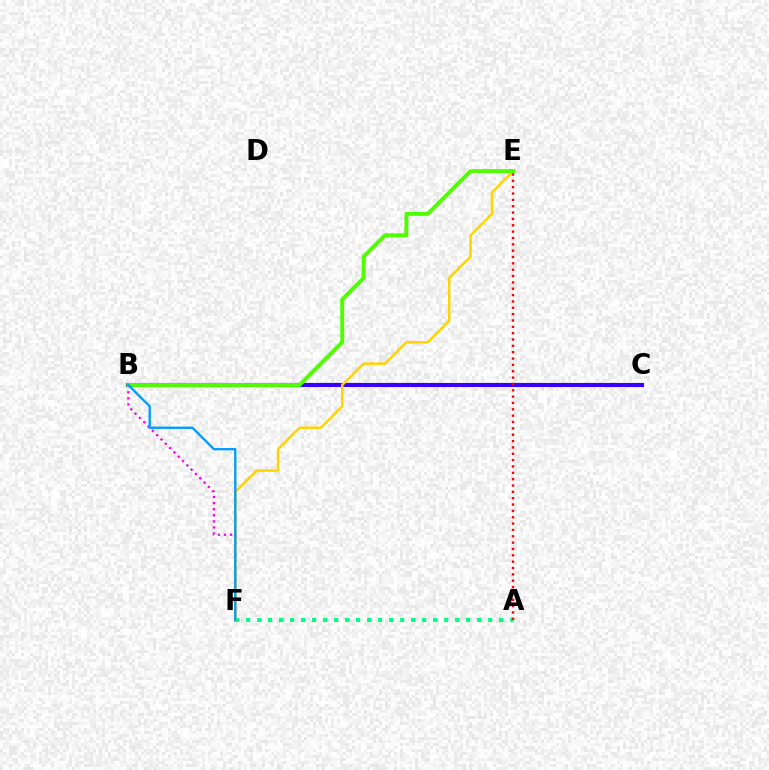{('B', 'F'): [{'color': '#ff00ed', 'line_style': 'dotted', 'thickness': 1.66}, {'color': '#009eff', 'line_style': 'solid', 'thickness': 1.69}], ('B', 'C'): [{'color': '#3700ff', 'line_style': 'solid', 'thickness': 2.96}], ('A', 'F'): [{'color': '#00ff86', 'line_style': 'dotted', 'thickness': 2.99}], ('E', 'F'): [{'color': '#ffd500', 'line_style': 'solid', 'thickness': 1.82}], ('A', 'E'): [{'color': '#ff0000', 'line_style': 'dotted', 'thickness': 1.72}], ('B', 'E'): [{'color': '#4fff00', 'line_style': 'solid', 'thickness': 2.81}]}